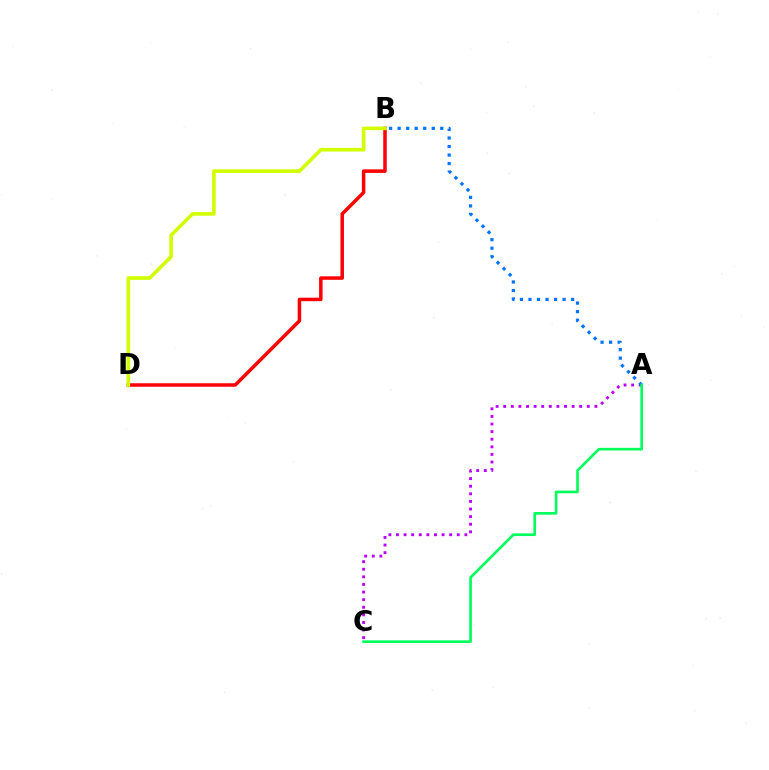{('A', 'C'): [{'color': '#b900ff', 'line_style': 'dotted', 'thickness': 2.06}, {'color': '#00ff5c', 'line_style': 'solid', 'thickness': 1.91}], ('A', 'B'): [{'color': '#0074ff', 'line_style': 'dotted', 'thickness': 2.32}], ('B', 'D'): [{'color': '#ff0000', 'line_style': 'solid', 'thickness': 2.52}, {'color': '#d1ff00', 'line_style': 'solid', 'thickness': 2.62}]}